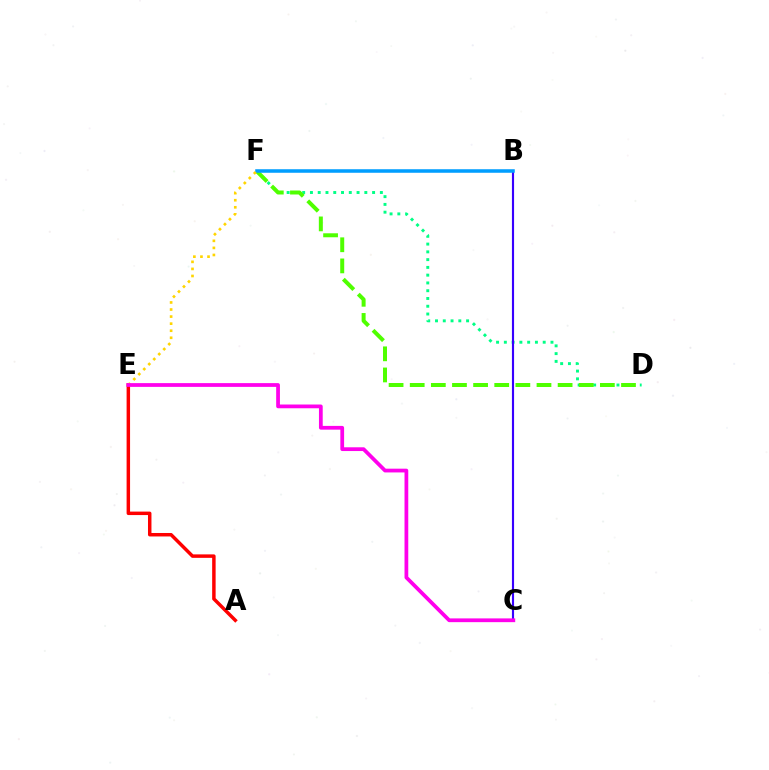{('D', 'F'): [{'color': '#00ff86', 'line_style': 'dotted', 'thickness': 2.11}, {'color': '#4fff00', 'line_style': 'dashed', 'thickness': 2.87}], ('B', 'C'): [{'color': '#3700ff', 'line_style': 'solid', 'thickness': 1.54}], ('A', 'E'): [{'color': '#ff0000', 'line_style': 'solid', 'thickness': 2.5}], ('B', 'F'): [{'color': '#009eff', 'line_style': 'solid', 'thickness': 2.55}], ('E', 'F'): [{'color': '#ffd500', 'line_style': 'dotted', 'thickness': 1.92}], ('C', 'E'): [{'color': '#ff00ed', 'line_style': 'solid', 'thickness': 2.7}]}